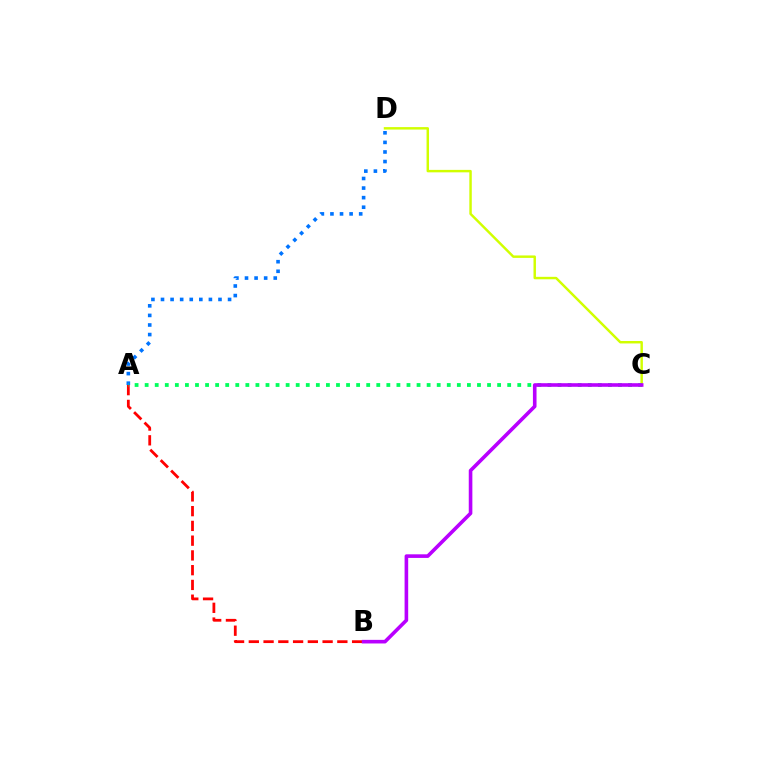{('A', 'D'): [{'color': '#0074ff', 'line_style': 'dotted', 'thickness': 2.6}], ('A', 'B'): [{'color': '#ff0000', 'line_style': 'dashed', 'thickness': 2.0}], ('C', 'D'): [{'color': '#d1ff00', 'line_style': 'solid', 'thickness': 1.77}], ('A', 'C'): [{'color': '#00ff5c', 'line_style': 'dotted', 'thickness': 2.74}], ('B', 'C'): [{'color': '#b900ff', 'line_style': 'solid', 'thickness': 2.6}]}